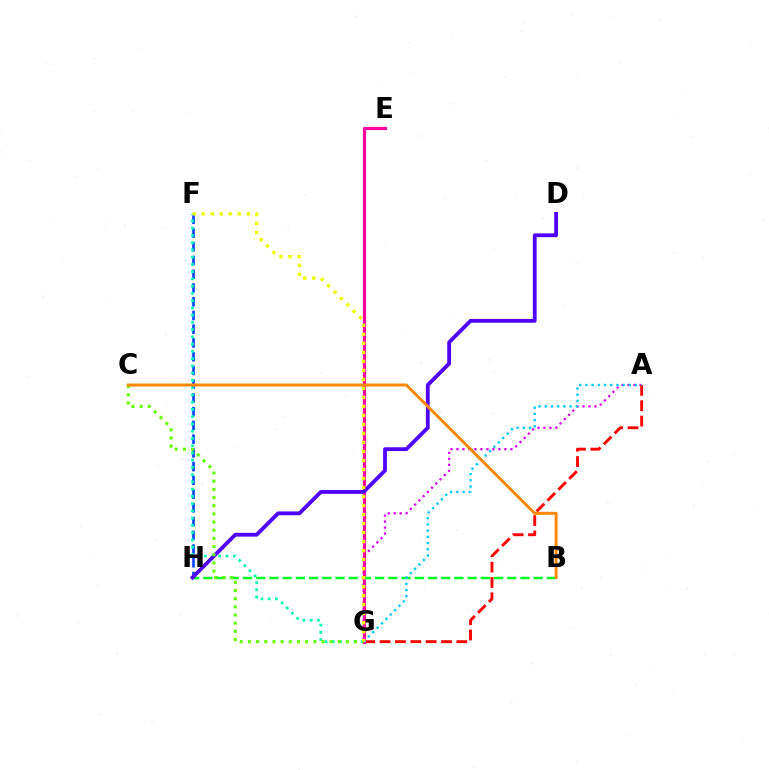{('F', 'H'): [{'color': '#003fff', 'line_style': 'dashed', 'thickness': 1.87}], ('A', 'G'): [{'color': '#d600ff', 'line_style': 'dotted', 'thickness': 1.63}, {'color': '#ff0000', 'line_style': 'dashed', 'thickness': 2.09}, {'color': '#00c7ff', 'line_style': 'dotted', 'thickness': 1.68}], ('F', 'G'): [{'color': '#00ffaf', 'line_style': 'dotted', 'thickness': 1.97}, {'color': '#eeff00', 'line_style': 'dotted', 'thickness': 2.45}], ('E', 'G'): [{'color': '#ff00a0', 'line_style': 'solid', 'thickness': 2.29}], ('B', 'H'): [{'color': '#00ff27', 'line_style': 'dashed', 'thickness': 1.79}], ('D', 'H'): [{'color': '#4f00ff', 'line_style': 'solid', 'thickness': 2.74}], ('C', 'G'): [{'color': '#66ff00', 'line_style': 'dotted', 'thickness': 2.22}], ('B', 'C'): [{'color': '#ff8800', 'line_style': 'solid', 'thickness': 2.15}]}